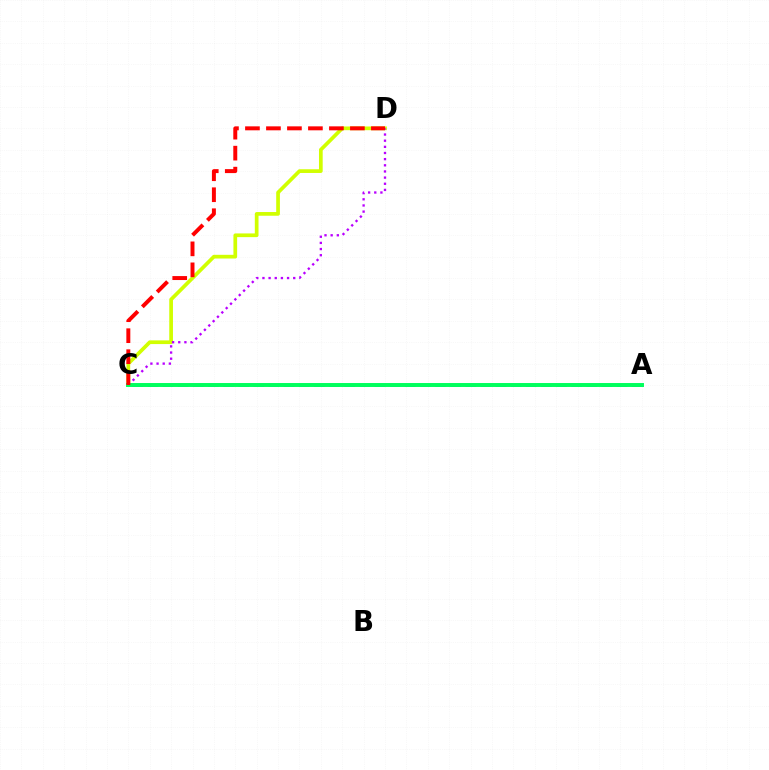{('C', 'D'): [{'color': '#d1ff00', 'line_style': 'solid', 'thickness': 2.67}, {'color': '#b900ff', 'line_style': 'dotted', 'thickness': 1.67}, {'color': '#ff0000', 'line_style': 'dashed', 'thickness': 2.85}], ('A', 'C'): [{'color': '#0074ff', 'line_style': 'dashed', 'thickness': 2.06}, {'color': '#00ff5c', 'line_style': 'solid', 'thickness': 2.84}]}